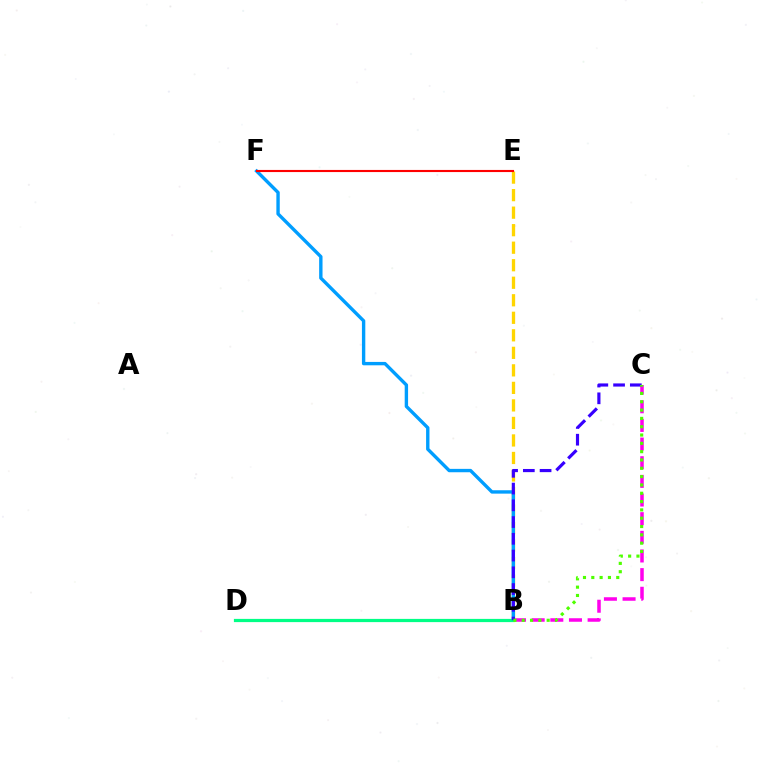{('B', 'C'): [{'color': '#ff00ed', 'line_style': 'dashed', 'thickness': 2.53}, {'color': '#3700ff', 'line_style': 'dashed', 'thickness': 2.28}, {'color': '#4fff00', 'line_style': 'dotted', 'thickness': 2.26}], ('B', 'E'): [{'color': '#ffd500', 'line_style': 'dashed', 'thickness': 2.38}], ('B', 'F'): [{'color': '#009eff', 'line_style': 'solid', 'thickness': 2.43}], ('B', 'D'): [{'color': '#00ff86', 'line_style': 'solid', 'thickness': 2.32}], ('E', 'F'): [{'color': '#ff0000', 'line_style': 'solid', 'thickness': 1.53}]}